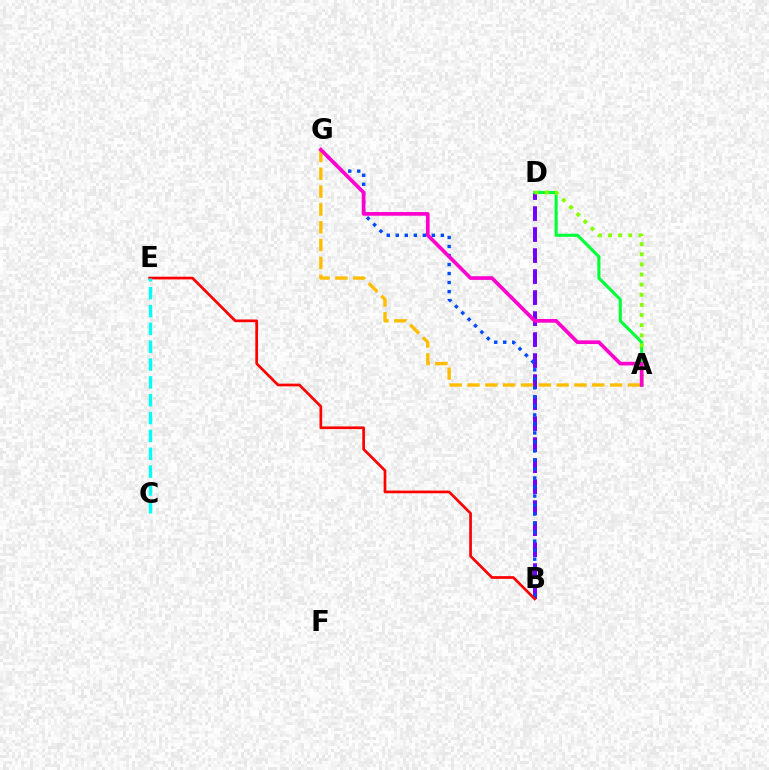{('B', 'D'): [{'color': '#7200ff', 'line_style': 'dashed', 'thickness': 2.85}], ('B', 'G'): [{'color': '#004bff', 'line_style': 'dotted', 'thickness': 2.45}], ('A', 'G'): [{'color': '#ffbd00', 'line_style': 'dashed', 'thickness': 2.42}, {'color': '#ff00cf', 'line_style': 'solid', 'thickness': 2.65}], ('B', 'E'): [{'color': '#ff0000', 'line_style': 'solid', 'thickness': 1.95}], ('A', 'D'): [{'color': '#00ff39', 'line_style': 'solid', 'thickness': 2.22}, {'color': '#84ff00', 'line_style': 'dotted', 'thickness': 2.75}], ('C', 'E'): [{'color': '#00fff6', 'line_style': 'dashed', 'thickness': 2.42}]}